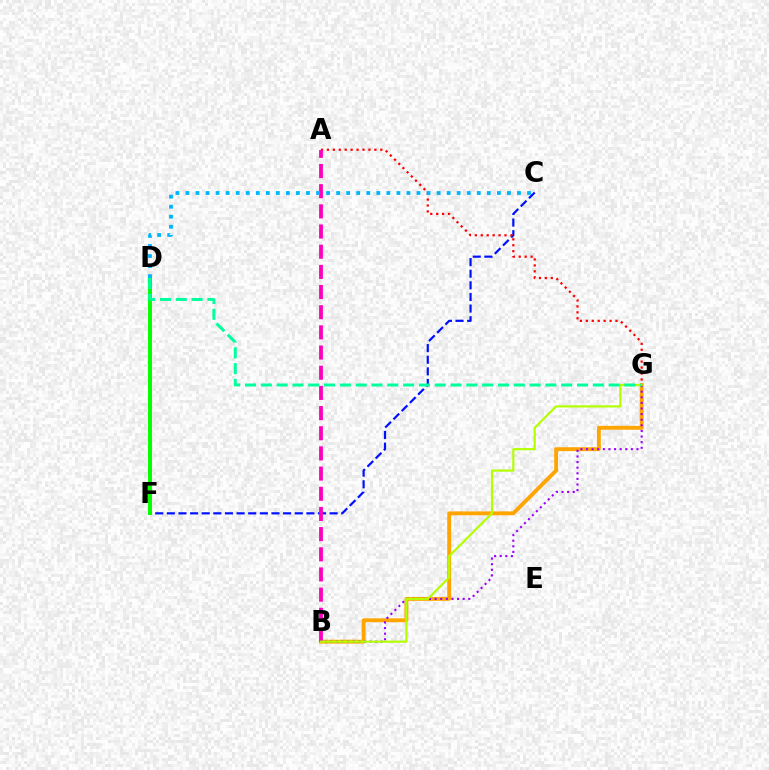{('C', 'F'): [{'color': '#0010ff', 'line_style': 'dashed', 'thickness': 1.58}], ('D', 'F'): [{'color': '#08ff00', 'line_style': 'solid', 'thickness': 2.87}], ('B', 'G'): [{'color': '#ffa500', 'line_style': 'solid', 'thickness': 2.79}, {'color': '#9b00ff', 'line_style': 'dotted', 'thickness': 1.52}, {'color': '#b3ff00', 'line_style': 'solid', 'thickness': 1.56}], ('A', 'G'): [{'color': '#ff0000', 'line_style': 'dotted', 'thickness': 1.61}], ('A', 'B'): [{'color': '#ff00bd', 'line_style': 'dashed', 'thickness': 2.74}], ('C', 'D'): [{'color': '#00b5ff', 'line_style': 'dotted', 'thickness': 2.73}], ('D', 'G'): [{'color': '#00ff9d', 'line_style': 'dashed', 'thickness': 2.15}]}